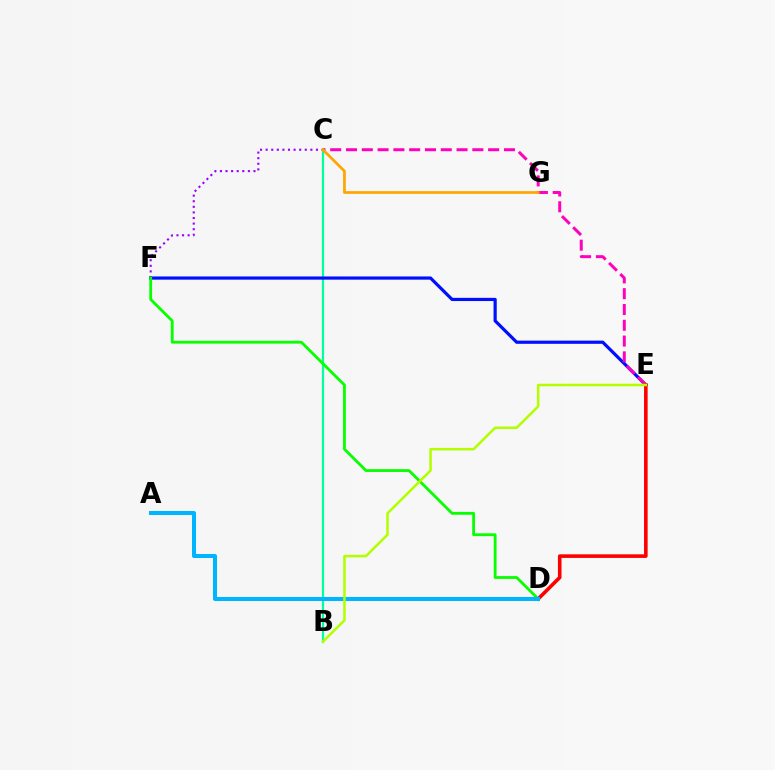{('B', 'C'): [{'color': '#00ff9d', 'line_style': 'solid', 'thickness': 1.59}], ('E', 'F'): [{'color': '#0010ff', 'line_style': 'solid', 'thickness': 2.31}], ('C', 'E'): [{'color': '#ff00bd', 'line_style': 'dashed', 'thickness': 2.15}], ('C', 'F'): [{'color': '#9b00ff', 'line_style': 'dotted', 'thickness': 1.52}], ('D', 'E'): [{'color': '#ff0000', 'line_style': 'solid', 'thickness': 2.6}], ('C', 'G'): [{'color': '#ffa500', 'line_style': 'solid', 'thickness': 1.95}], ('D', 'F'): [{'color': '#08ff00', 'line_style': 'solid', 'thickness': 2.03}], ('A', 'D'): [{'color': '#00b5ff', 'line_style': 'solid', 'thickness': 2.9}], ('B', 'E'): [{'color': '#b3ff00', 'line_style': 'solid', 'thickness': 1.82}]}